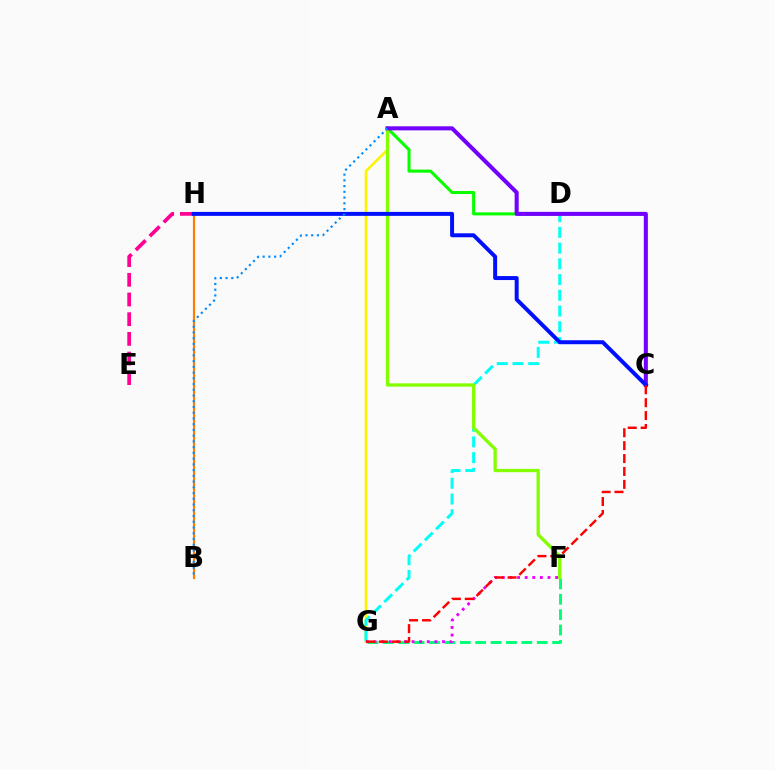{('F', 'G'): [{'color': '#00ff74', 'line_style': 'dashed', 'thickness': 2.09}, {'color': '#ee00ff', 'line_style': 'dotted', 'thickness': 2.07}], ('A', 'G'): [{'color': '#fcf500', 'line_style': 'solid', 'thickness': 1.89}], ('D', 'G'): [{'color': '#00fff6', 'line_style': 'dashed', 'thickness': 2.14}], ('E', 'H'): [{'color': '#ff0094', 'line_style': 'dashed', 'thickness': 2.68}], ('A', 'D'): [{'color': '#08ff00', 'line_style': 'solid', 'thickness': 2.2}], ('B', 'H'): [{'color': '#ff7c00', 'line_style': 'solid', 'thickness': 1.57}], ('A', 'F'): [{'color': '#84ff00', 'line_style': 'solid', 'thickness': 2.37}], ('A', 'C'): [{'color': '#7200ff', 'line_style': 'solid', 'thickness': 2.92}], ('C', 'H'): [{'color': '#0010ff', 'line_style': 'solid', 'thickness': 2.86}], ('C', 'G'): [{'color': '#ff0000', 'line_style': 'dashed', 'thickness': 1.75}], ('A', 'B'): [{'color': '#008cff', 'line_style': 'dotted', 'thickness': 1.56}]}